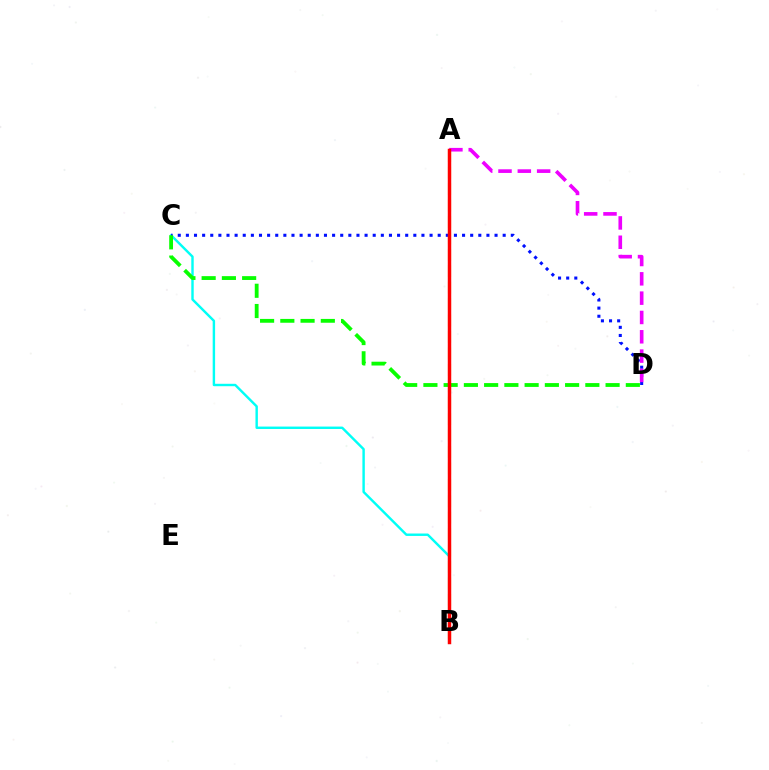{('A', 'B'): [{'color': '#fcf500', 'line_style': 'dashed', 'thickness': 2.23}, {'color': '#ff0000', 'line_style': 'solid', 'thickness': 2.49}], ('B', 'C'): [{'color': '#00fff6', 'line_style': 'solid', 'thickness': 1.74}], ('C', 'D'): [{'color': '#0010ff', 'line_style': 'dotted', 'thickness': 2.21}, {'color': '#08ff00', 'line_style': 'dashed', 'thickness': 2.75}], ('A', 'D'): [{'color': '#ee00ff', 'line_style': 'dashed', 'thickness': 2.62}]}